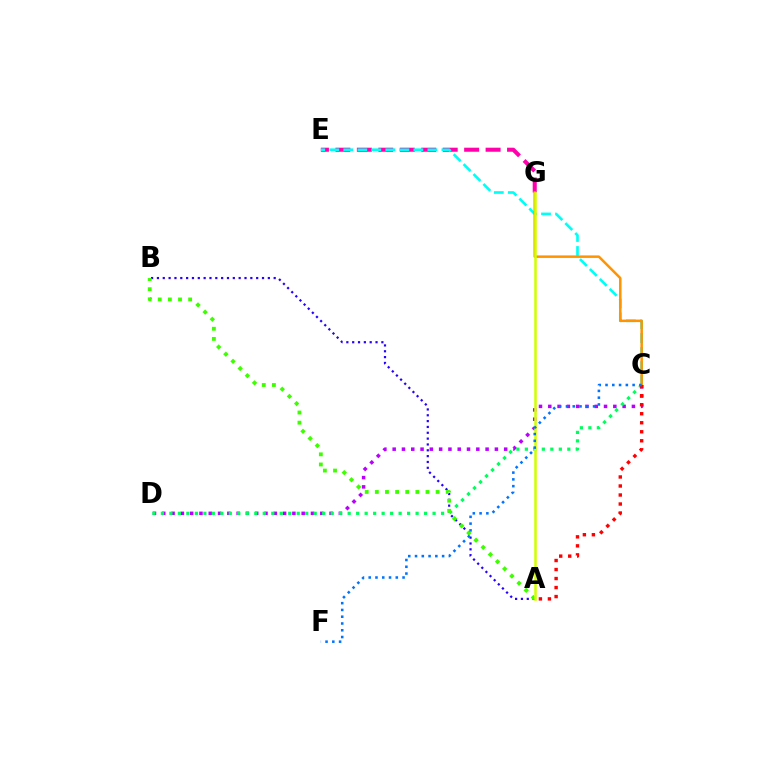{('C', 'D'): [{'color': '#b900ff', 'line_style': 'dotted', 'thickness': 2.52}, {'color': '#00ff5c', 'line_style': 'dotted', 'thickness': 2.31}], ('A', 'B'): [{'color': '#2500ff', 'line_style': 'dotted', 'thickness': 1.59}, {'color': '#3dff00', 'line_style': 'dotted', 'thickness': 2.75}], ('E', 'G'): [{'color': '#ff00ac', 'line_style': 'dashed', 'thickness': 2.92}], ('C', 'E'): [{'color': '#00fff6', 'line_style': 'dashed', 'thickness': 1.9}], ('C', 'G'): [{'color': '#ff9400', 'line_style': 'solid', 'thickness': 1.81}], ('A', 'G'): [{'color': '#d1ff00', 'line_style': 'solid', 'thickness': 1.82}], ('A', 'C'): [{'color': '#ff0000', 'line_style': 'dotted', 'thickness': 2.45}], ('C', 'F'): [{'color': '#0074ff', 'line_style': 'dotted', 'thickness': 1.84}]}